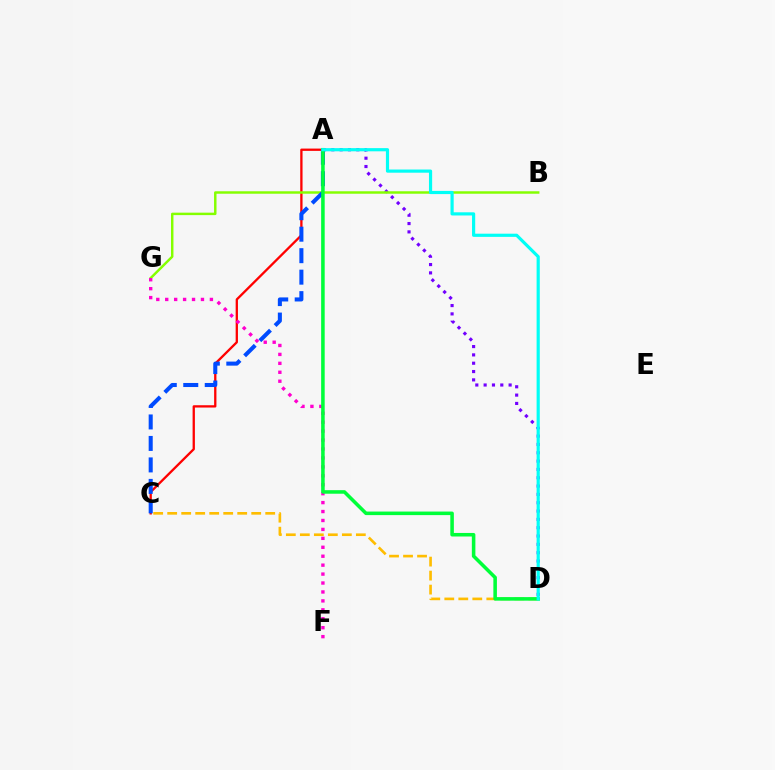{('A', 'D'): [{'color': '#7200ff', 'line_style': 'dotted', 'thickness': 2.26}, {'color': '#00ff39', 'line_style': 'solid', 'thickness': 2.55}, {'color': '#00fff6', 'line_style': 'solid', 'thickness': 2.29}], ('A', 'C'): [{'color': '#ff0000', 'line_style': 'solid', 'thickness': 1.66}, {'color': '#004bff', 'line_style': 'dashed', 'thickness': 2.92}], ('B', 'G'): [{'color': '#84ff00', 'line_style': 'solid', 'thickness': 1.77}], ('F', 'G'): [{'color': '#ff00cf', 'line_style': 'dotted', 'thickness': 2.43}], ('C', 'D'): [{'color': '#ffbd00', 'line_style': 'dashed', 'thickness': 1.9}]}